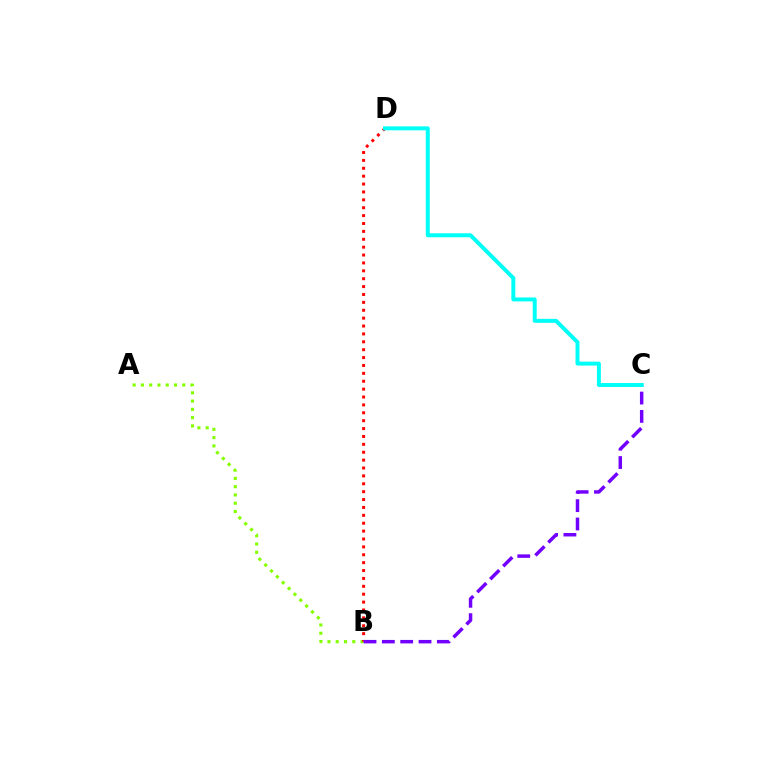{('A', 'B'): [{'color': '#84ff00', 'line_style': 'dotted', 'thickness': 2.25}], ('B', 'D'): [{'color': '#ff0000', 'line_style': 'dotted', 'thickness': 2.14}], ('B', 'C'): [{'color': '#7200ff', 'line_style': 'dashed', 'thickness': 2.49}], ('C', 'D'): [{'color': '#00fff6', 'line_style': 'solid', 'thickness': 2.85}]}